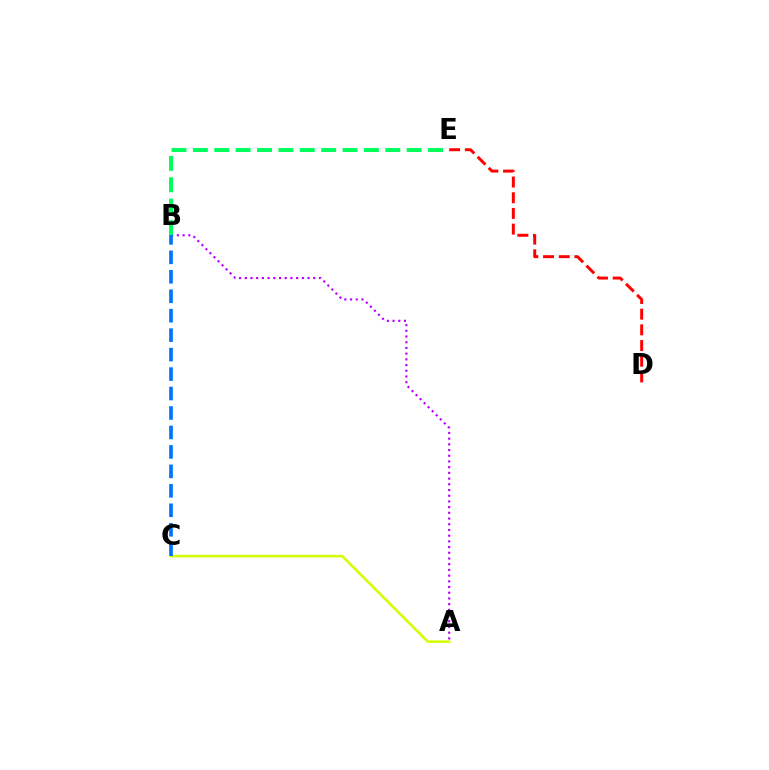{('A', 'C'): [{'color': '#d1ff00', 'line_style': 'solid', 'thickness': 1.83}], ('A', 'B'): [{'color': '#b900ff', 'line_style': 'dotted', 'thickness': 1.55}], ('B', 'C'): [{'color': '#0074ff', 'line_style': 'dashed', 'thickness': 2.64}], ('D', 'E'): [{'color': '#ff0000', 'line_style': 'dashed', 'thickness': 2.13}], ('B', 'E'): [{'color': '#00ff5c', 'line_style': 'dashed', 'thickness': 2.9}]}